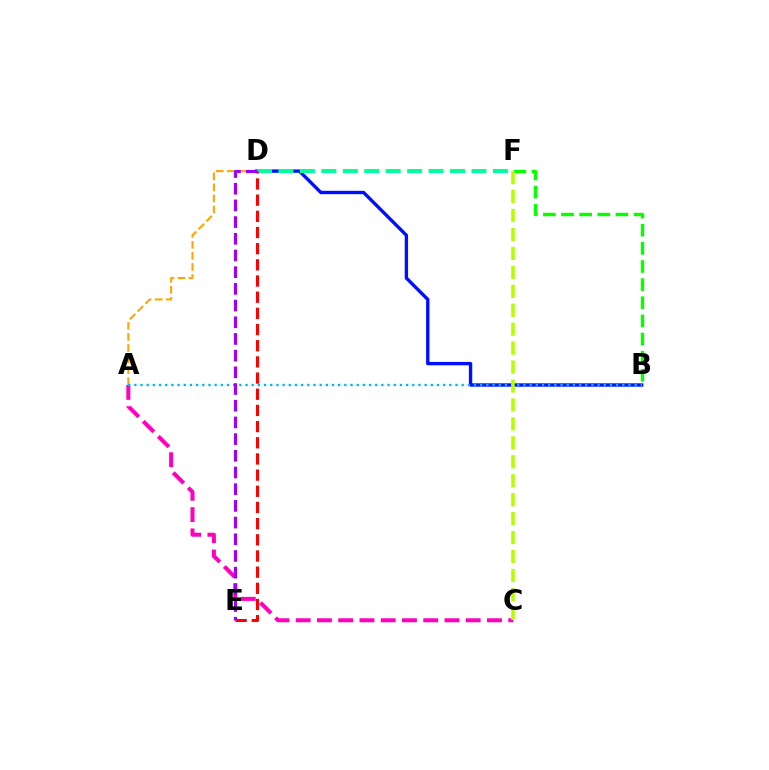{('A', 'C'): [{'color': '#ff00bd', 'line_style': 'dashed', 'thickness': 2.89}], ('A', 'D'): [{'color': '#ffa500', 'line_style': 'dashed', 'thickness': 1.5}], ('B', 'D'): [{'color': '#0010ff', 'line_style': 'solid', 'thickness': 2.43}], ('D', 'F'): [{'color': '#00ff9d', 'line_style': 'dashed', 'thickness': 2.91}], ('B', 'F'): [{'color': '#08ff00', 'line_style': 'dashed', 'thickness': 2.46}], ('D', 'E'): [{'color': '#ff0000', 'line_style': 'dashed', 'thickness': 2.2}, {'color': '#9b00ff', 'line_style': 'dashed', 'thickness': 2.27}], ('A', 'B'): [{'color': '#00b5ff', 'line_style': 'dotted', 'thickness': 1.68}], ('C', 'F'): [{'color': '#b3ff00', 'line_style': 'dashed', 'thickness': 2.57}]}